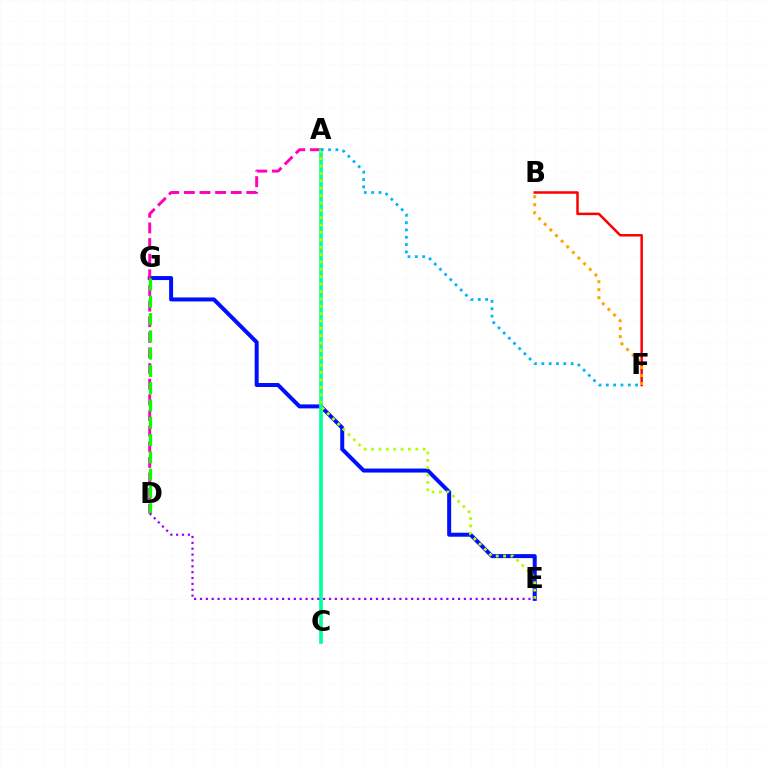{('E', 'G'): [{'color': '#0010ff', 'line_style': 'solid', 'thickness': 2.88}], ('A', 'D'): [{'color': '#ff00bd', 'line_style': 'dashed', 'thickness': 2.12}], ('A', 'C'): [{'color': '#00ff9d', 'line_style': 'solid', 'thickness': 2.63}], ('D', 'G'): [{'color': '#08ff00', 'line_style': 'dashed', 'thickness': 2.35}], ('B', 'F'): [{'color': '#ff0000', 'line_style': 'solid', 'thickness': 1.8}, {'color': '#ffa500', 'line_style': 'dotted', 'thickness': 2.16}], ('A', 'E'): [{'color': '#b3ff00', 'line_style': 'dotted', 'thickness': 2.0}], ('A', 'F'): [{'color': '#00b5ff', 'line_style': 'dotted', 'thickness': 1.99}], ('D', 'E'): [{'color': '#9b00ff', 'line_style': 'dotted', 'thickness': 1.59}]}